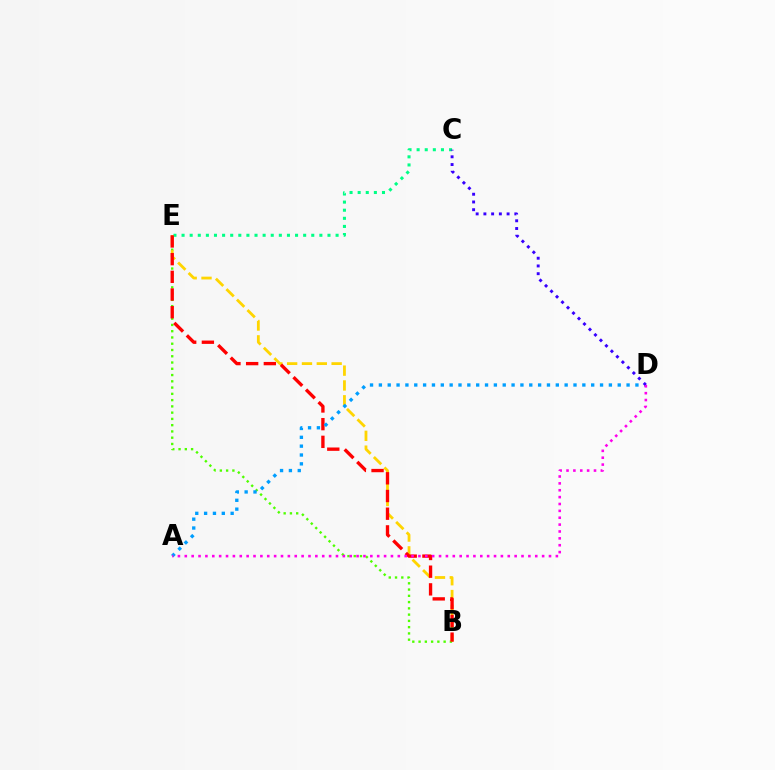{('C', 'E'): [{'color': '#00ff86', 'line_style': 'dotted', 'thickness': 2.2}], ('B', 'E'): [{'color': '#4fff00', 'line_style': 'dotted', 'thickness': 1.7}, {'color': '#ffd500', 'line_style': 'dashed', 'thickness': 2.01}, {'color': '#ff0000', 'line_style': 'dashed', 'thickness': 2.4}], ('A', 'D'): [{'color': '#009eff', 'line_style': 'dotted', 'thickness': 2.4}, {'color': '#ff00ed', 'line_style': 'dotted', 'thickness': 1.87}], ('C', 'D'): [{'color': '#3700ff', 'line_style': 'dotted', 'thickness': 2.1}]}